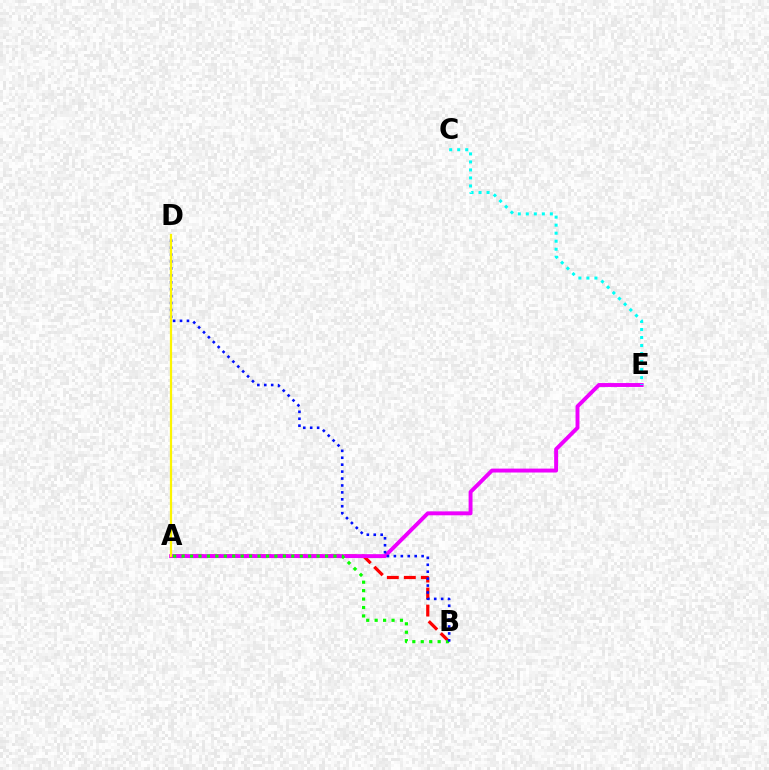{('A', 'B'): [{'color': '#ff0000', 'line_style': 'dashed', 'thickness': 2.31}, {'color': '#08ff00', 'line_style': 'dotted', 'thickness': 2.29}], ('A', 'E'): [{'color': '#ee00ff', 'line_style': 'solid', 'thickness': 2.81}], ('C', 'E'): [{'color': '#00fff6', 'line_style': 'dotted', 'thickness': 2.18}], ('B', 'D'): [{'color': '#0010ff', 'line_style': 'dotted', 'thickness': 1.88}], ('A', 'D'): [{'color': '#fcf500', 'line_style': 'solid', 'thickness': 1.6}]}